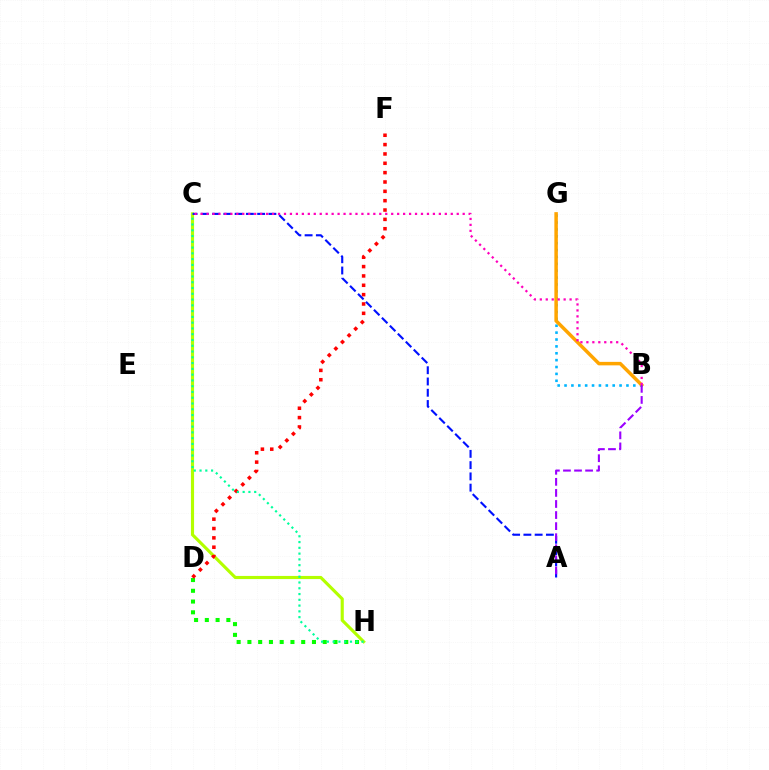{('D', 'H'): [{'color': '#08ff00', 'line_style': 'dotted', 'thickness': 2.92}], ('B', 'G'): [{'color': '#00b5ff', 'line_style': 'dotted', 'thickness': 1.87}, {'color': '#ffa500', 'line_style': 'solid', 'thickness': 2.51}], ('C', 'H'): [{'color': '#b3ff00', 'line_style': 'solid', 'thickness': 2.25}, {'color': '#00ff9d', 'line_style': 'dotted', 'thickness': 1.57}], ('D', 'F'): [{'color': '#ff0000', 'line_style': 'dotted', 'thickness': 2.54}], ('A', 'C'): [{'color': '#0010ff', 'line_style': 'dashed', 'thickness': 1.53}], ('A', 'B'): [{'color': '#9b00ff', 'line_style': 'dashed', 'thickness': 1.5}], ('B', 'C'): [{'color': '#ff00bd', 'line_style': 'dotted', 'thickness': 1.62}]}